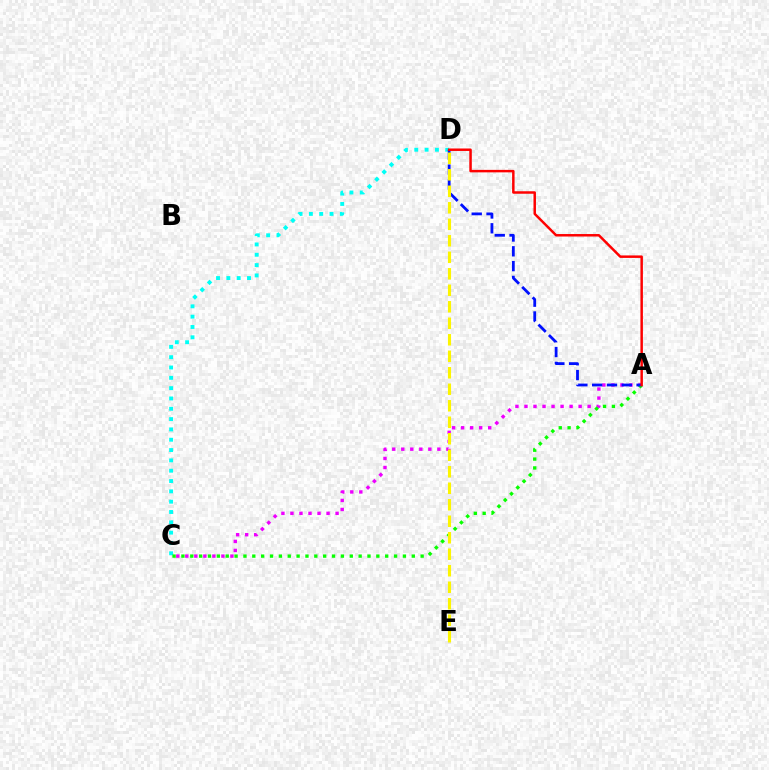{('C', 'D'): [{'color': '#00fff6', 'line_style': 'dotted', 'thickness': 2.8}], ('A', 'C'): [{'color': '#ee00ff', 'line_style': 'dotted', 'thickness': 2.45}, {'color': '#08ff00', 'line_style': 'dotted', 'thickness': 2.41}], ('A', 'D'): [{'color': '#0010ff', 'line_style': 'dashed', 'thickness': 2.01}, {'color': '#ff0000', 'line_style': 'solid', 'thickness': 1.79}], ('D', 'E'): [{'color': '#fcf500', 'line_style': 'dashed', 'thickness': 2.24}]}